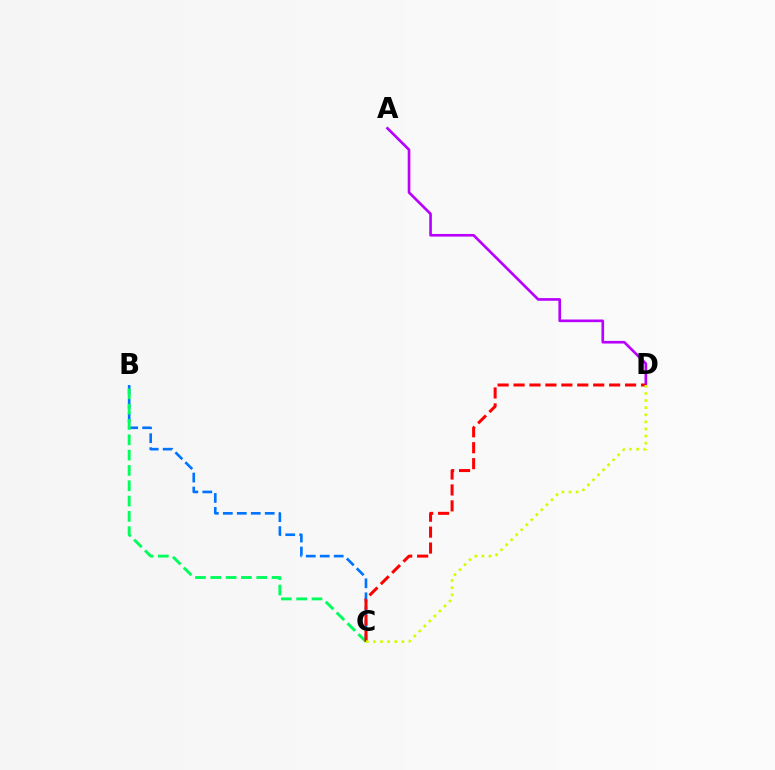{('B', 'C'): [{'color': '#0074ff', 'line_style': 'dashed', 'thickness': 1.9}, {'color': '#00ff5c', 'line_style': 'dashed', 'thickness': 2.08}], ('A', 'D'): [{'color': '#b900ff', 'line_style': 'solid', 'thickness': 1.91}], ('C', 'D'): [{'color': '#ff0000', 'line_style': 'dashed', 'thickness': 2.16}, {'color': '#d1ff00', 'line_style': 'dotted', 'thickness': 1.93}]}